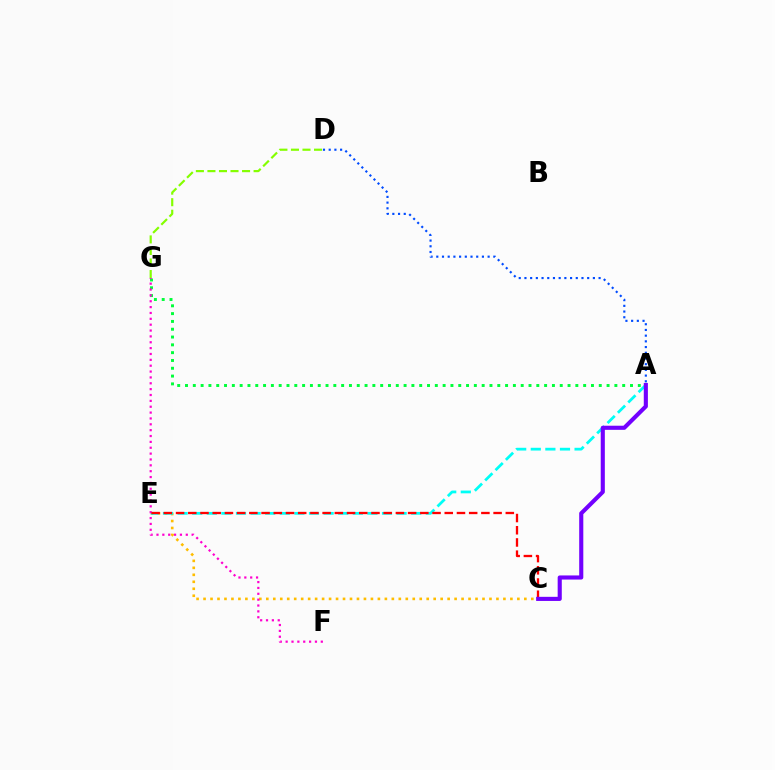{('C', 'E'): [{'color': '#ffbd00', 'line_style': 'dotted', 'thickness': 1.89}, {'color': '#ff0000', 'line_style': 'dashed', 'thickness': 1.66}], ('A', 'G'): [{'color': '#00ff39', 'line_style': 'dotted', 'thickness': 2.12}], ('A', 'E'): [{'color': '#00fff6', 'line_style': 'dashed', 'thickness': 1.98}], ('D', 'G'): [{'color': '#84ff00', 'line_style': 'dashed', 'thickness': 1.57}], ('F', 'G'): [{'color': '#ff00cf', 'line_style': 'dotted', 'thickness': 1.59}], ('A', 'D'): [{'color': '#004bff', 'line_style': 'dotted', 'thickness': 1.55}], ('A', 'C'): [{'color': '#7200ff', 'line_style': 'solid', 'thickness': 2.96}]}